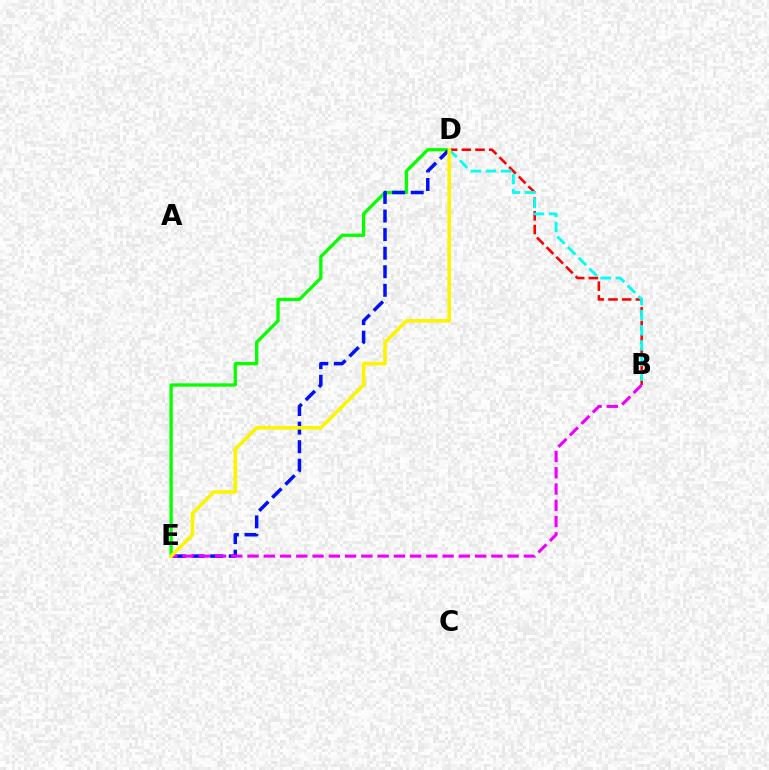{('D', 'E'): [{'color': '#08ff00', 'line_style': 'solid', 'thickness': 2.38}, {'color': '#0010ff', 'line_style': 'dashed', 'thickness': 2.52}, {'color': '#fcf500', 'line_style': 'solid', 'thickness': 2.58}], ('B', 'D'): [{'color': '#ff0000', 'line_style': 'dashed', 'thickness': 1.86}, {'color': '#00fff6', 'line_style': 'dashed', 'thickness': 2.06}], ('B', 'E'): [{'color': '#ee00ff', 'line_style': 'dashed', 'thickness': 2.21}]}